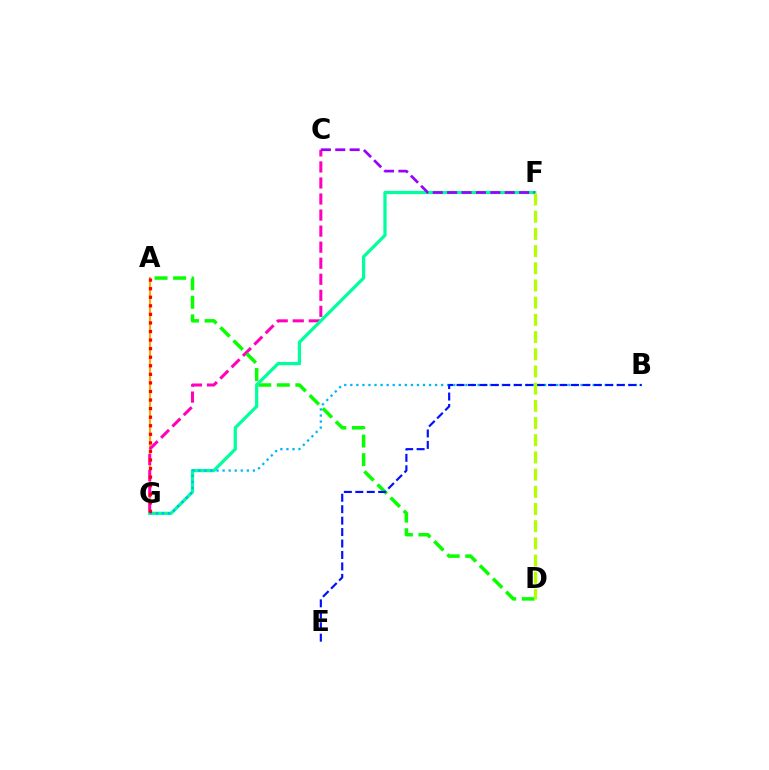{('A', 'G'): [{'color': '#ffa500', 'line_style': 'solid', 'thickness': 1.53}, {'color': '#ff0000', 'line_style': 'dotted', 'thickness': 2.33}], ('C', 'G'): [{'color': '#ff00bd', 'line_style': 'dashed', 'thickness': 2.18}], ('A', 'D'): [{'color': '#08ff00', 'line_style': 'dashed', 'thickness': 2.52}], ('F', 'G'): [{'color': '#00ff9d', 'line_style': 'solid', 'thickness': 2.33}], ('B', 'G'): [{'color': '#00b5ff', 'line_style': 'dotted', 'thickness': 1.65}], ('C', 'F'): [{'color': '#9b00ff', 'line_style': 'dashed', 'thickness': 1.96}], ('B', 'E'): [{'color': '#0010ff', 'line_style': 'dashed', 'thickness': 1.55}], ('D', 'F'): [{'color': '#b3ff00', 'line_style': 'dashed', 'thickness': 2.34}]}